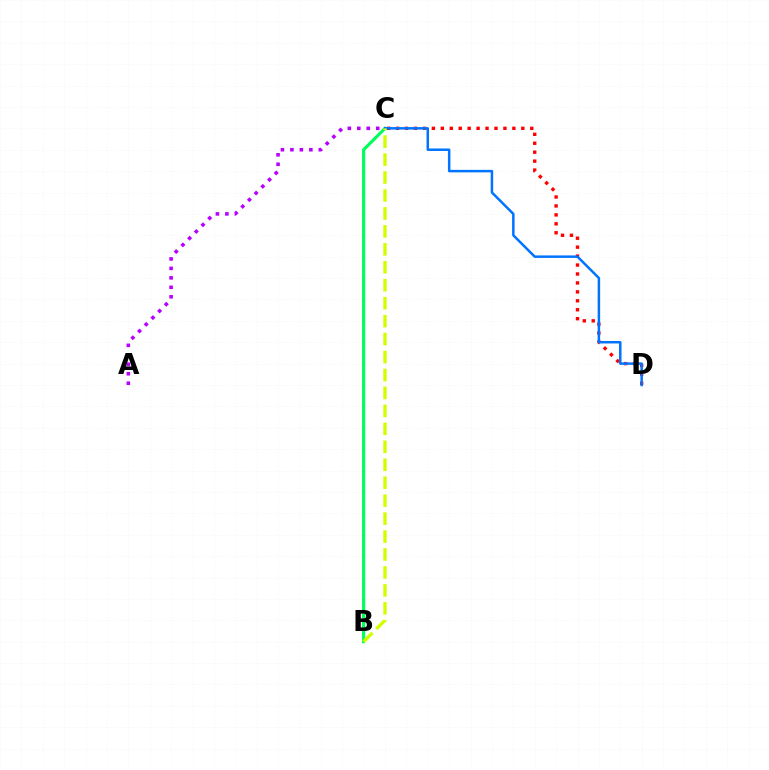{('B', 'C'): [{'color': '#00ff5c', 'line_style': 'solid', 'thickness': 2.26}, {'color': '#d1ff00', 'line_style': 'dashed', 'thickness': 2.44}], ('C', 'D'): [{'color': '#ff0000', 'line_style': 'dotted', 'thickness': 2.43}, {'color': '#0074ff', 'line_style': 'solid', 'thickness': 1.79}], ('A', 'C'): [{'color': '#b900ff', 'line_style': 'dotted', 'thickness': 2.57}]}